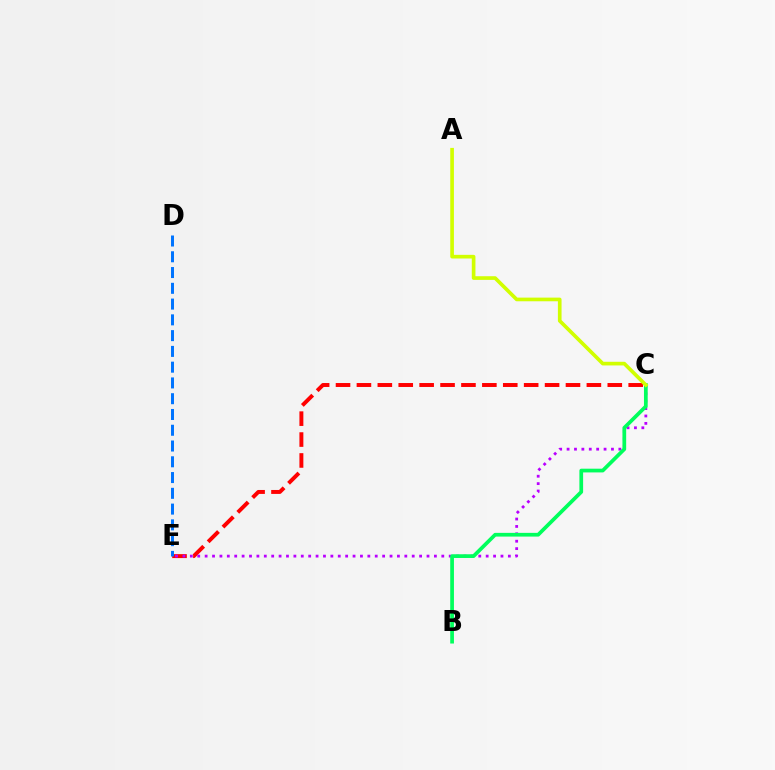{('C', 'E'): [{'color': '#ff0000', 'line_style': 'dashed', 'thickness': 2.84}, {'color': '#b900ff', 'line_style': 'dotted', 'thickness': 2.01}], ('D', 'E'): [{'color': '#0074ff', 'line_style': 'dashed', 'thickness': 2.14}], ('B', 'C'): [{'color': '#00ff5c', 'line_style': 'solid', 'thickness': 2.68}], ('A', 'C'): [{'color': '#d1ff00', 'line_style': 'solid', 'thickness': 2.63}]}